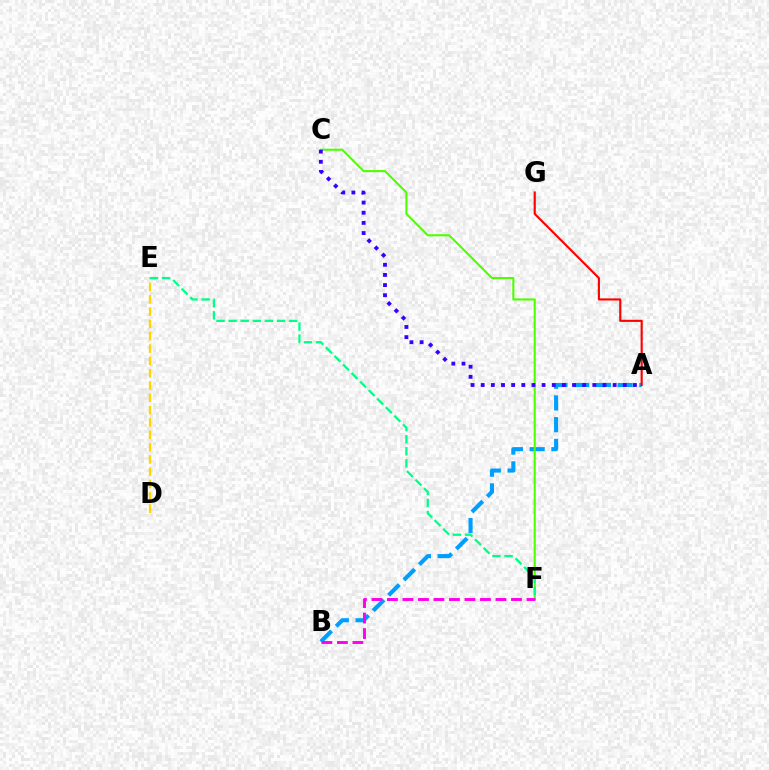{('A', 'B'): [{'color': '#009eff', 'line_style': 'dashed', 'thickness': 2.95}], ('A', 'G'): [{'color': '#ff0000', 'line_style': 'solid', 'thickness': 1.54}], ('C', 'F'): [{'color': '#4fff00', 'line_style': 'solid', 'thickness': 1.51}], ('B', 'F'): [{'color': '#ff00ed', 'line_style': 'dashed', 'thickness': 2.11}], ('D', 'E'): [{'color': '#ffd500', 'line_style': 'dashed', 'thickness': 1.67}], ('E', 'F'): [{'color': '#00ff86', 'line_style': 'dashed', 'thickness': 1.64}], ('A', 'C'): [{'color': '#3700ff', 'line_style': 'dotted', 'thickness': 2.76}]}